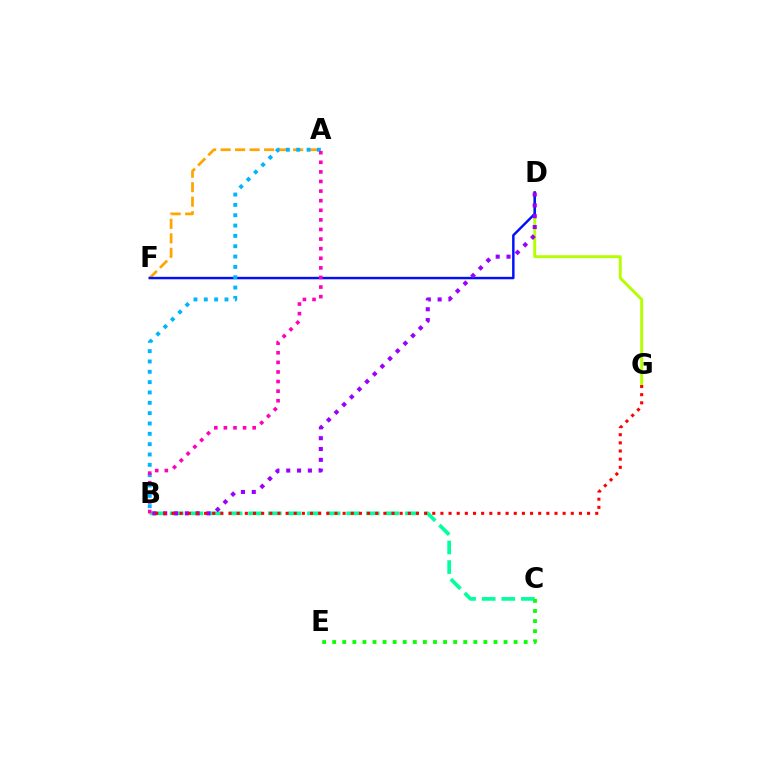{('B', 'C'): [{'color': '#00ff9d', 'line_style': 'dashed', 'thickness': 2.66}], ('D', 'G'): [{'color': '#b3ff00', 'line_style': 'solid', 'thickness': 2.09}], ('A', 'F'): [{'color': '#ffa500', 'line_style': 'dashed', 'thickness': 1.97}], ('D', 'F'): [{'color': '#0010ff', 'line_style': 'solid', 'thickness': 1.76}], ('A', 'B'): [{'color': '#00b5ff', 'line_style': 'dotted', 'thickness': 2.81}, {'color': '#ff00bd', 'line_style': 'dotted', 'thickness': 2.61}], ('B', 'D'): [{'color': '#9b00ff', 'line_style': 'dotted', 'thickness': 2.94}], ('B', 'G'): [{'color': '#ff0000', 'line_style': 'dotted', 'thickness': 2.21}], ('C', 'E'): [{'color': '#08ff00', 'line_style': 'dotted', 'thickness': 2.74}]}